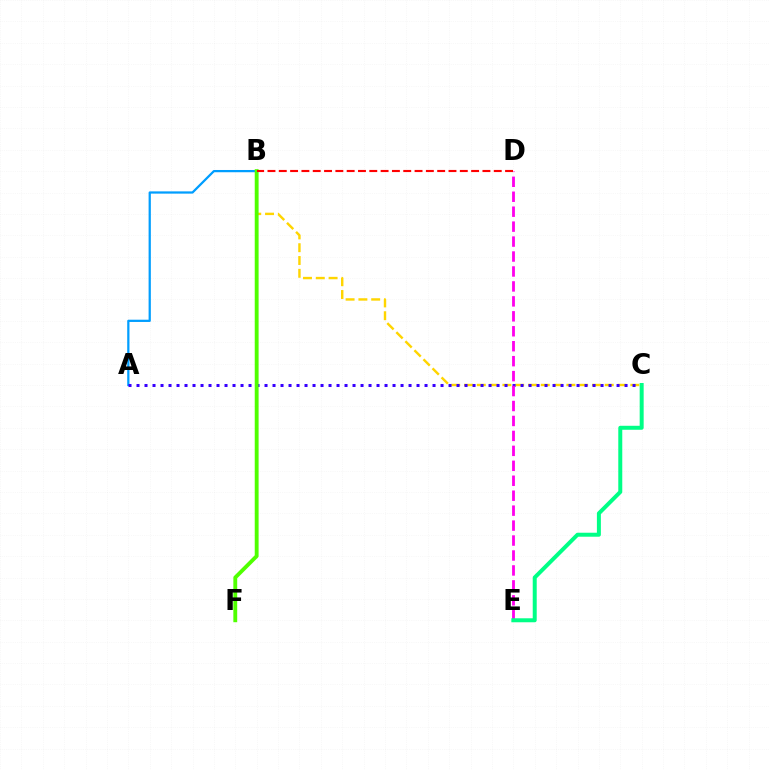{('B', 'C'): [{'color': '#ffd500', 'line_style': 'dashed', 'thickness': 1.74}], ('A', 'B'): [{'color': '#009eff', 'line_style': 'solid', 'thickness': 1.62}], ('A', 'C'): [{'color': '#3700ff', 'line_style': 'dotted', 'thickness': 2.17}], ('B', 'F'): [{'color': '#4fff00', 'line_style': 'solid', 'thickness': 2.78}], ('D', 'E'): [{'color': '#ff00ed', 'line_style': 'dashed', 'thickness': 2.03}], ('C', 'E'): [{'color': '#00ff86', 'line_style': 'solid', 'thickness': 2.87}], ('B', 'D'): [{'color': '#ff0000', 'line_style': 'dashed', 'thickness': 1.54}]}